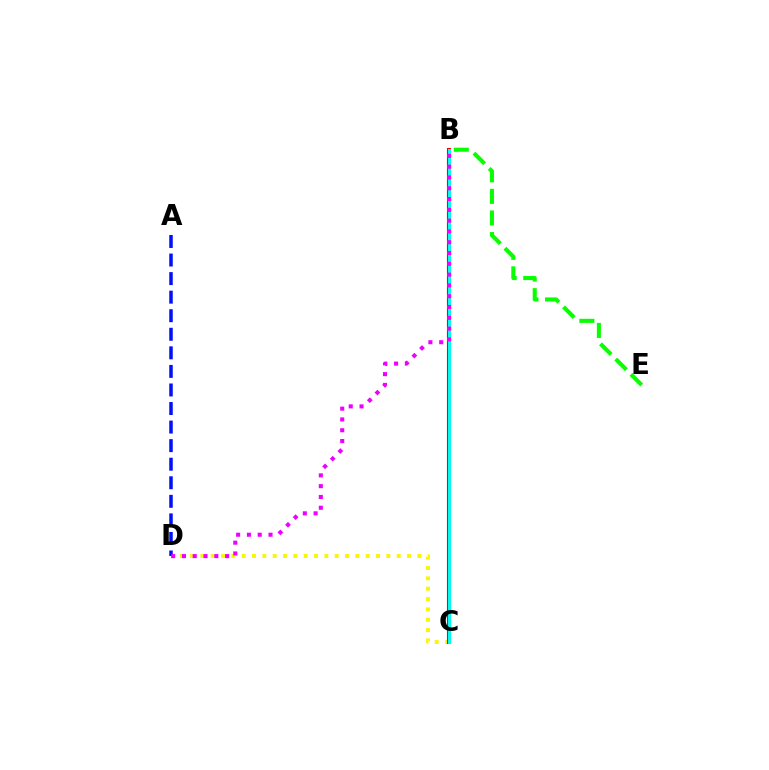{('C', 'D'): [{'color': '#fcf500', 'line_style': 'dotted', 'thickness': 2.81}], ('B', 'C'): [{'color': '#ff0000', 'line_style': 'solid', 'thickness': 2.96}, {'color': '#00fff6', 'line_style': 'solid', 'thickness': 2.11}], ('A', 'D'): [{'color': '#0010ff', 'line_style': 'dashed', 'thickness': 2.52}], ('B', 'D'): [{'color': '#ee00ff', 'line_style': 'dotted', 'thickness': 2.93}], ('B', 'E'): [{'color': '#08ff00', 'line_style': 'dashed', 'thickness': 2.93}]}